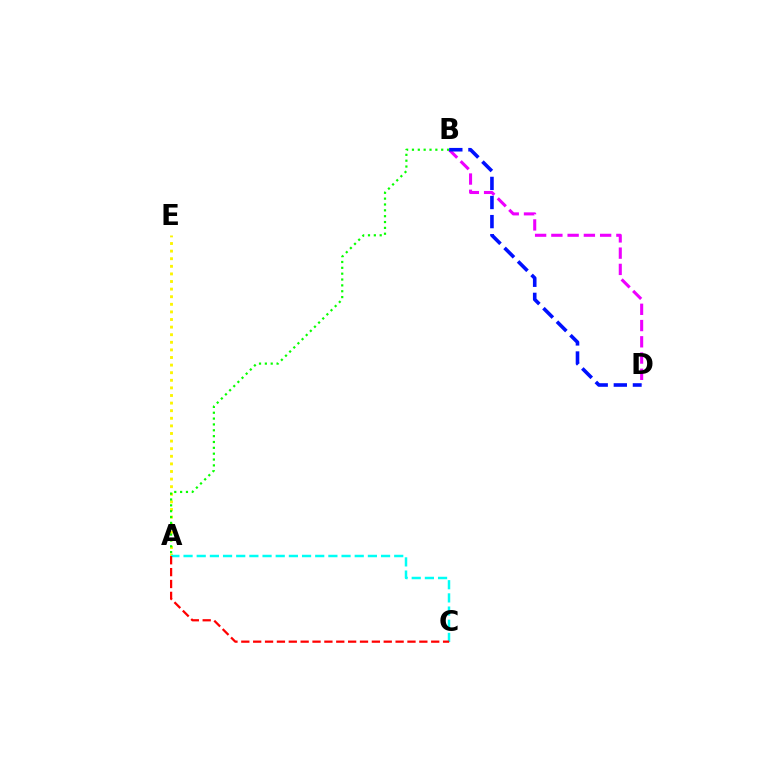{('A', 'E'): [{'color': '#fcf500', 'line_style': 'dotted', 'thickness': 2.06}], ('A', 'C'): [{'color': '#00fff6', 'line_style': 'dashed', 'thickness': 1.79}, {'color': '#ff0000', 'line_style': 'dashed', 'thickness': 1.61}], ('B', 'D'): [{'color': '#ee00ff', 'line_style': 'dashed', 'thickness': 2.21}, {'color': '#0010ff', 'line_style': 'dashed', 'thickness': 2.59}], ('A', 'B'): [{'color': '#08ff00', 'line_style': 'dotted', 'thickness': 1.59}]}